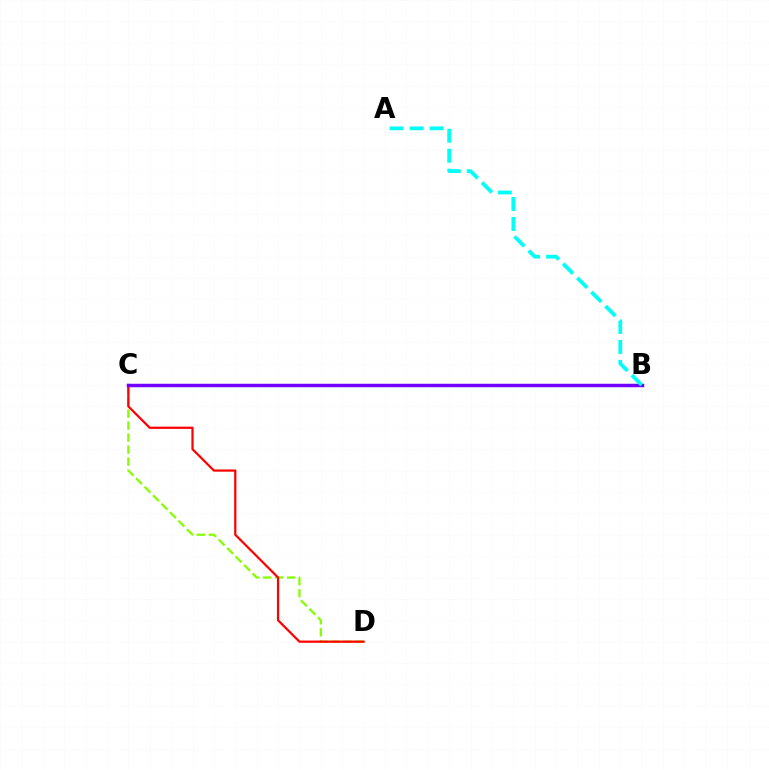{('C', 'D'): [{'color': '#84ff00', 'line_style': 'dashed', 'thickness': 1.63}, {'color': '#ff0000', 'line_style': 'solid', 'thickness': 1.6}], ('B', 'C'): [{'color': '#7200ff', 'line_style': 'solid', 'thickness': 2.5}], ('A', 'B'): [{'color': '#00fff6', 'line_style': 'dashed', 'thickness': 2.71}]}